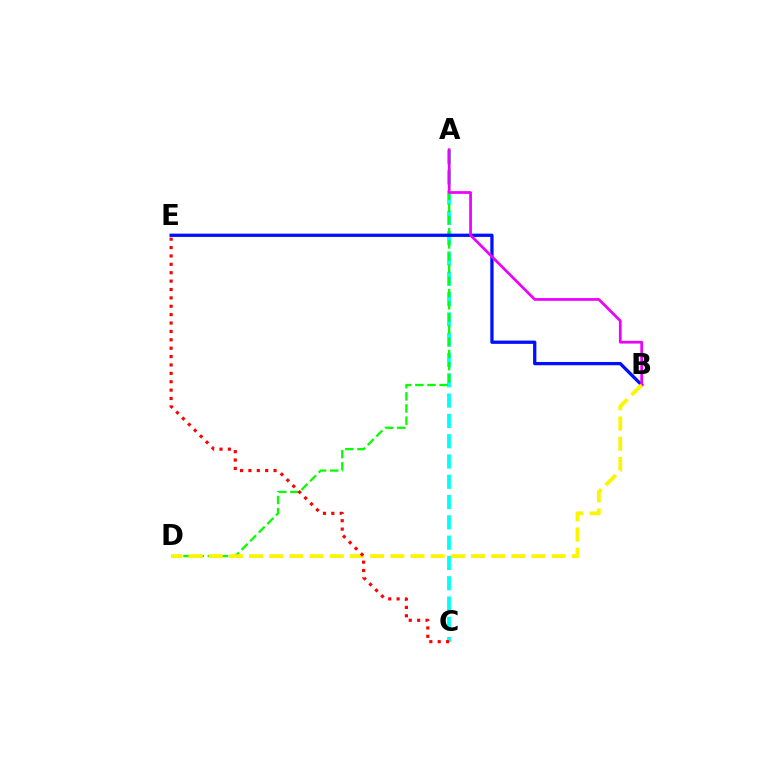{('A', 'C'): [{'color': '#00fff6', 'line_style': 'dashed', 'thickness': 2.76}], ('A', 'D'): [{'color': '#08ff00', 'line_style': 'dashed', 'thickness': 1.65}], ('B', 'E'): [{'color': '#0010ff', 'line_style': 'solid', 'thickness': 2.36}], ('A', 'B'): [{'color': '#ee00ff', 'line_style': 'solid', 'thickness': 1.97}], ('B', 'D'): [{'color': '#fcf500', 'line_style': 'dashed', 'thickness': 2.74}], ('C', 'E'): [{'color': '#ff0000', 'line_style': 'dotted', 'thickness': 2.28}]}